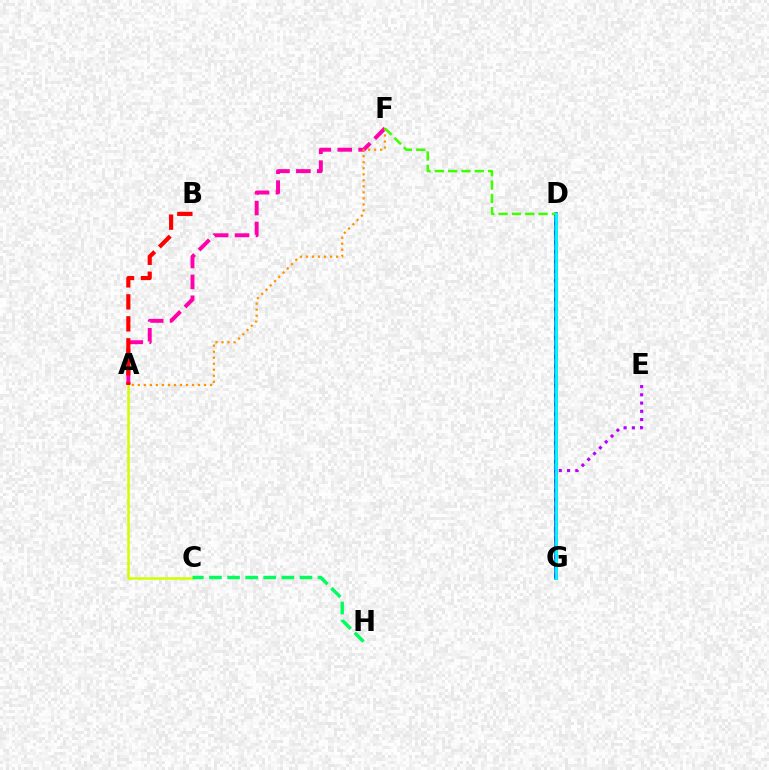{('D', 'G'): [{'color': '#2500ff', 'line_style': 'dotted', 'thickness': 2.59}, {'color': '#0074ff', 'line_style': 'solid', 'thickness': 2.6}, {'color': '#00fff6', 'line_style': 'solid', 'thickness': 1.96}], ('A', 'C'): [{'color': '#d1ff00', 'line_style': 'solid', 'thickness': 1.8}], ('A', 'F'): [{'color': '#ff00ac', 'line_style': 'dashed', 'thickness': 2.84}, {'color': '#ff9400', 'line_style': 'dotted', 'thickness': 1.64}], ('A', 'B'): [{'color': '#ff0000', 'line_style': 'dashed', 'thickness': 2.99}], ('D', 'F'): [{'color': '#3dff00', 'line_style': 'dashed', 'thickness': 1.81}], ('E', 'G'): [{'color': '#b900ff', 'line_style': 'dotted', 'thickness': 2.24}], ('C', 'H'): [{'color': '#00ff5c', 'line_style': 'dashed', 'thickness': 2.46}]}